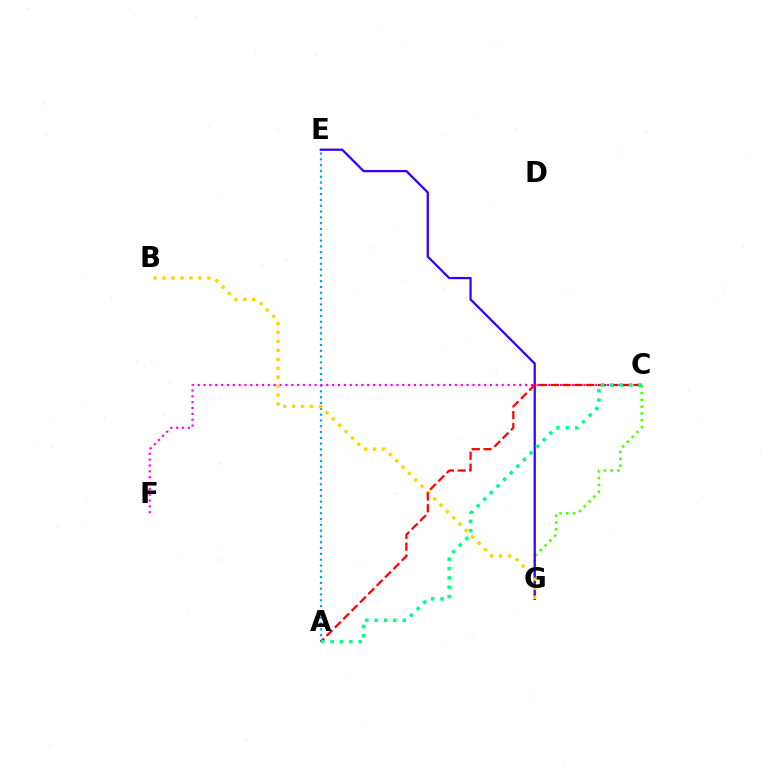{('A', 'E'): [{'color': '#009eff', 'line_style': 'dotted', 'thickness': 1.58}], ('C', 'F'): [{'color': '#ff00ed', 'line_style': 'dotted', 'thickness': 1.59}], ('C', 'G'): [{'color': '#4fff00', 'line_style': 'dotted', 'thickness': 1.84}], ('E', 'G'): [{'color': '#3700ff', 'line_style': 'solid', 'thickness': 1.64}], ('B', 'G'): [{'color': '#ffd500', 'line_style': 'dotted', 'thickness': 2.43}], ('A', 'C'): [{'color': '#ff0000', 'line_style': 'dashed', 'thickness': 1.61}, {'color': '#00ff86', 'line_style': 'dotted', 'thickness': 2.54}]}